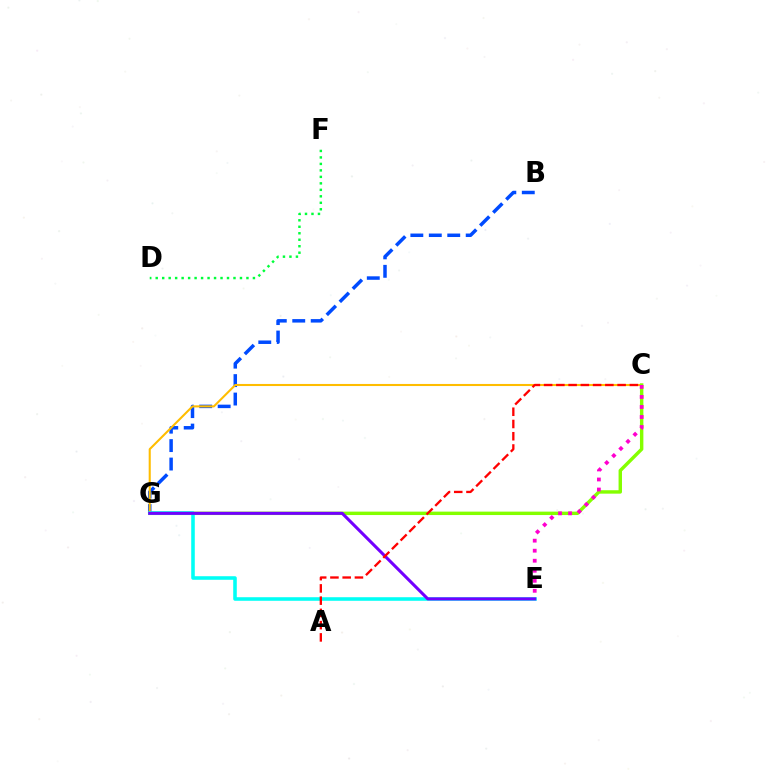{('B', 'G'): [{'color': '#004bff', 'line_style': 'dashed', 'thickness': 2.51}], ('D', 'F'): [{'color': '#00ff39', 'line_style': 'dotted', 'thickness': 1.76}], ('C', 'G'): [{'color': '#ffbd00', 'line_style': 'solid', 'thickness': 1.5}, {'color': '#84ff00', 'line_style': 'solid', 'thickness': 2.46}], ('E', 'G'): [{'color': '#00fff6', 'line_style': 'solid', 'thickness': 2.56}, {'color': '#7200ff', 'line_style': 'solid', 'thickness': 2.2}], ('C', 'E'): [{'color': '#ff00cf', 'line_style': 'dotted', 'thickness': 2.72}], ('A', 'C'): [{'color': '#ff0000', 'line_style': 'dashed', 'thickness': 1.66}]}